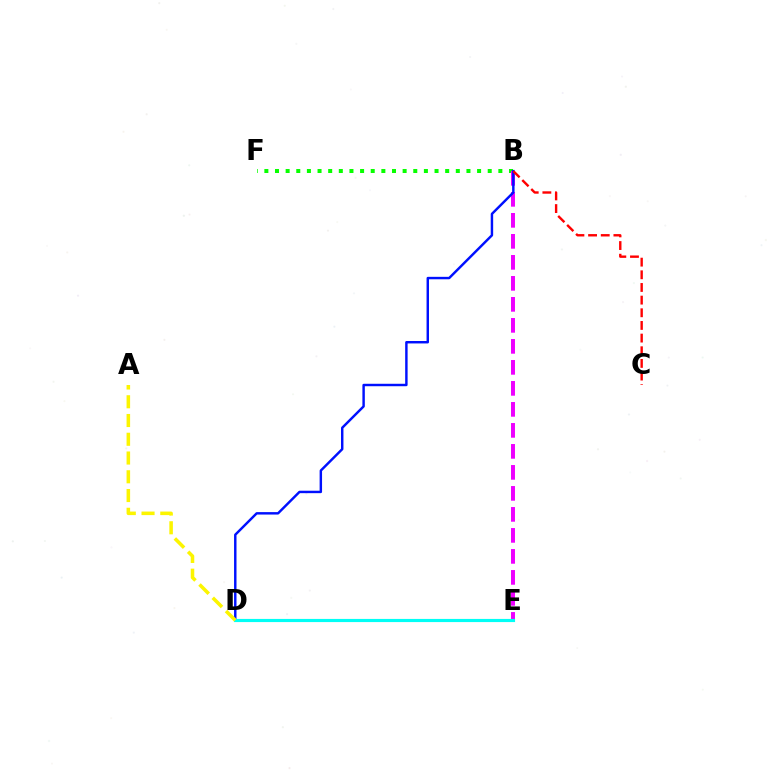{('B', 'F'): [{'color': '#08ff00', 'line_style': 'dotted', 'thickness': 2.89}], ('B', 'E'): [{'color': '#ee00ff', 'line_style': 'dashed', 'thickness': 2.85}], ('B', 'D'): [{'color': '#0010ff', 'line_style': 'solid', 'thickness': 1.76}], ('B', 'C'): [{'color': '#ff0000', 'line_style': 'dashed', 'thickness': 1.72}], ('D', 'E'): [{'color': '#00fff6', 'line_style': 'solid', 'thickness': 2.27}], ('A', 'D'): [{'color': '#fcf500', 'line_style': 'dashed', 'thickness': 2.55}]}